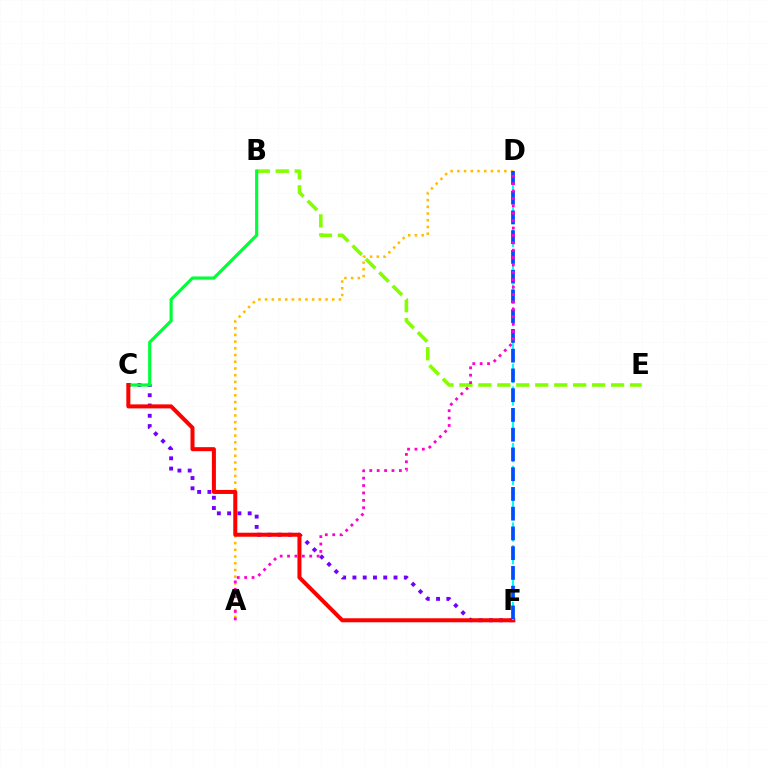{('C', 'F'): [{'color': '#7200ff', 'line_style': 'dotted', 'thickness': 2.79}, {'color': '#ff0000', 'line_style': 'solid', 'thickness': 2.89}], ('B', 'E'): [{'color': '#84ff00', 'line_style': 'dashed', 'thickness': 2.58}], ('A', 'D'): [{'color': '#ffbd00', 'line_style': 'dotted', 'thickness': 1.82}, {'color': '#ff00cf', 'line_style': 'dotted', 'thickness': 2.01}], ('B', 'C'): [{'color': '#00ff39', 'line_style': 'solid', 'thickness': 2.28}], ('D', 'F'): [{'color': '#00fff6', 'line_style': 'dashed', 'thickness': 1.54}, {'color': '#004bff', 'line_style': 'dashed', 'thickness': 2.68}]}